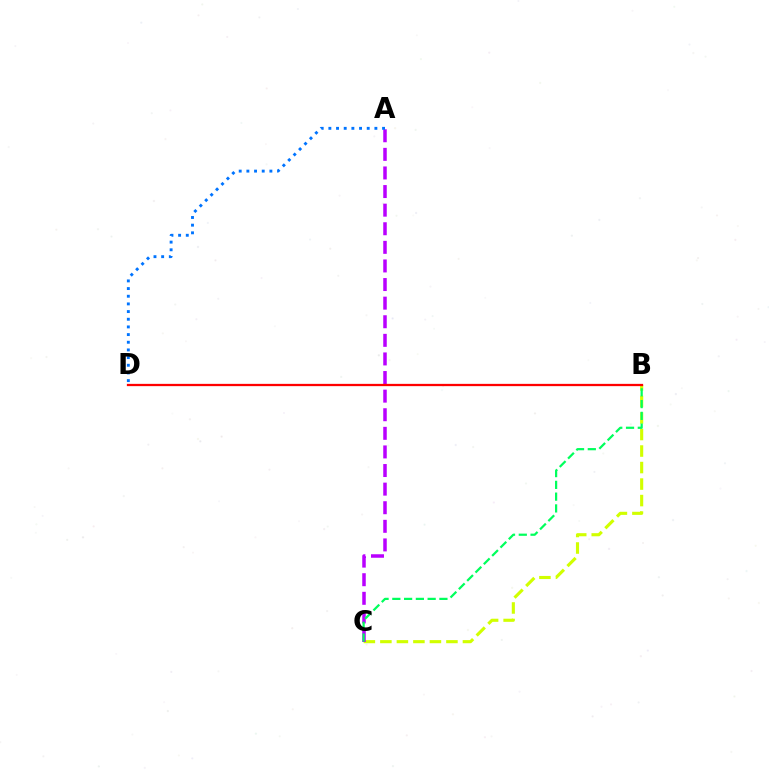{('B', 'C'): [{'color': '#d1ff00', 'line_style': 'dashed', 'thickness': 2.24}, {'color': '#00ff5c', 'line_style': 'dashed', 'thickness': 1.6}], ('A', 'C'): [{'color': '#b900ff', 'line_style': 'dashed', 'thickness': 2.53}], ('B', 'D'): [{'color': '#ff0000', 'line_style': 'solid', 'thickness': 1.64}], ('A', 'D'): [{'color': '#0074ff', 'line_style': 'dotted', 'thickness': 2.08}]}